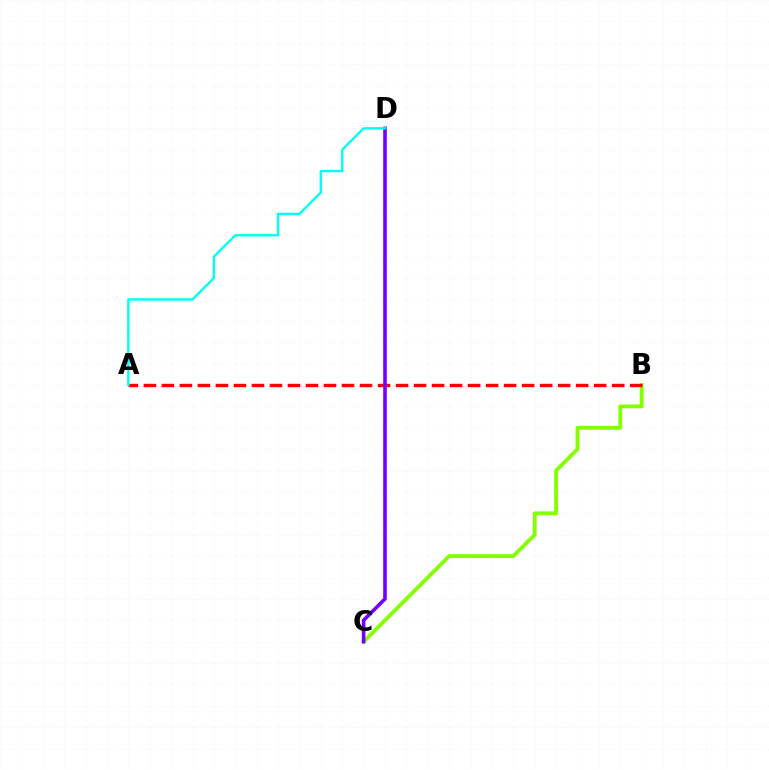{('B', 'C'): [{'color': '#84ff00', 'line_style': 'solid', 'thickness': 2.77}], ('A', 'B'): [{'color': '#ff0000', 'line_style': 'dashed', 'thickness': 2.45}], ('C', 'D'): [{'color': '#7200ff', 'line_style': 'solid', 'thickness': 2.59}], ('A', 'D'): [{'color': '#00fff6', 'line_style': 'solid', 'thickness': 1.72}]}